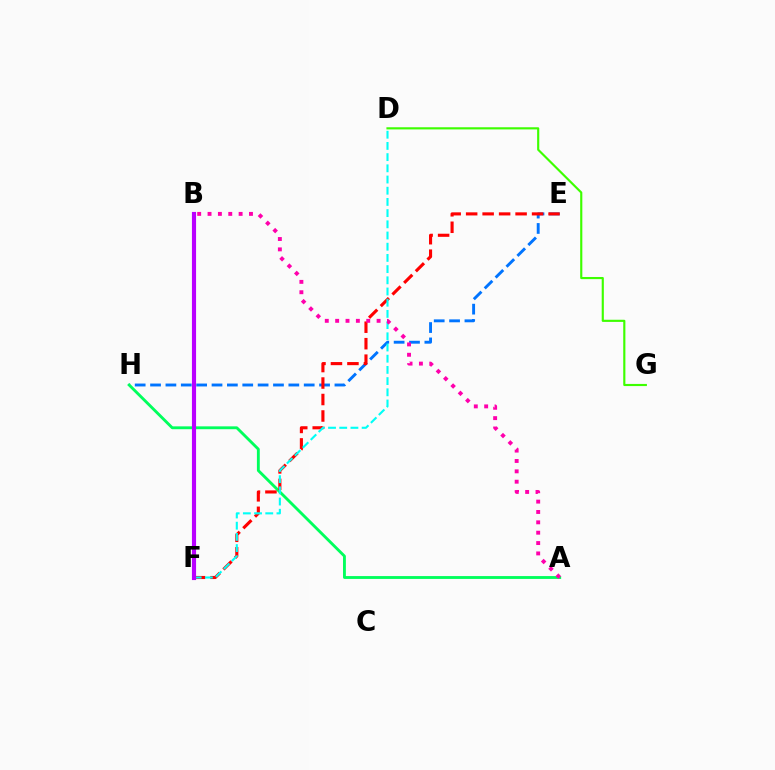{('B', 'F'): [{'color': '#d1ff00', 'line_style': 'dotted', 'thickness': 2.84}, {'color': '#2500ff', 'line_style': 'solid', 'thickness': 2.88}, {'color': '#ff9400', 'line_style': 'dashed', 'thickness': 1.55}, {'color': '#b900ff', 'line_style': 'solid', 'thickness': 2.98}], ('E', 'H'): [{'color': '#0074ff', 'line_style': 'dashed', 'thickness': 2.09}], ('A', 'H'): [{'color': '#00ff5c', 'line_style': 'solid', 'thickness': 2.06}], ('E', 'F'): [{'color': '#ff0000', 'line_style': 'dashed', 'thickness': 2.24}], ('D', 'F'): [{'color': '#00fff6', 'line_style': 'dashed', 'thickness': 1.52}], ('D', 'G'): [{'color': '#3dff00', 'line_style': 'solid', 'thickness': 1.55}], ('A', 'B'): [{'color': '#ff00ac', 'line_style': 'dotted', 'thickness': 2.82}]}